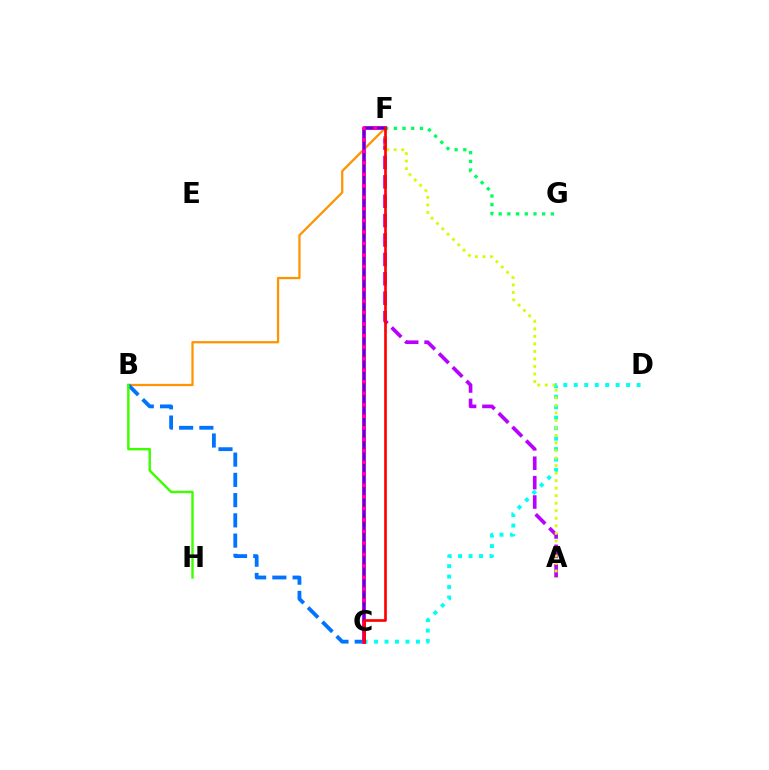{('B', 'F'): [{'color': '#ff9400', 'line_style': 'solid', 'thickness': 1.63}], ('F', 'G'): [{'color': '#00ff5c', 'line_style': 'dotted', 'thickness': 2.36}], ('A', 'F'): [{'color': '#b900ff', 'line_style': 'dashed', 'thickness': 2.63}, {'color': '#d1ff00', 'line_style': 'dotted', 'thickness': 2.05}], ('B', 'C'): [{'color': '#0074ff', 'line_style': 'dashed', 'thickness': 2.75}], ('B', 'H'): [{'color': '#3dff00', 'line_style': 'solid', 'thickness': 1.74}], ('C', 'D'): [{'color': '#00fff6', 'line_style': 'dotted', 'thickness': 2.84}], ('C', 'F'): [{'color': '#ff00ac', 'line_style': 'solid', 'thickness': 2.87}, {'color': '#2500ff', 'line_style': 'dashed', 'thickness': 1.56}, {'color': '#ff0000', 'line_style': 'solid', 'thickness': 1.92}]}